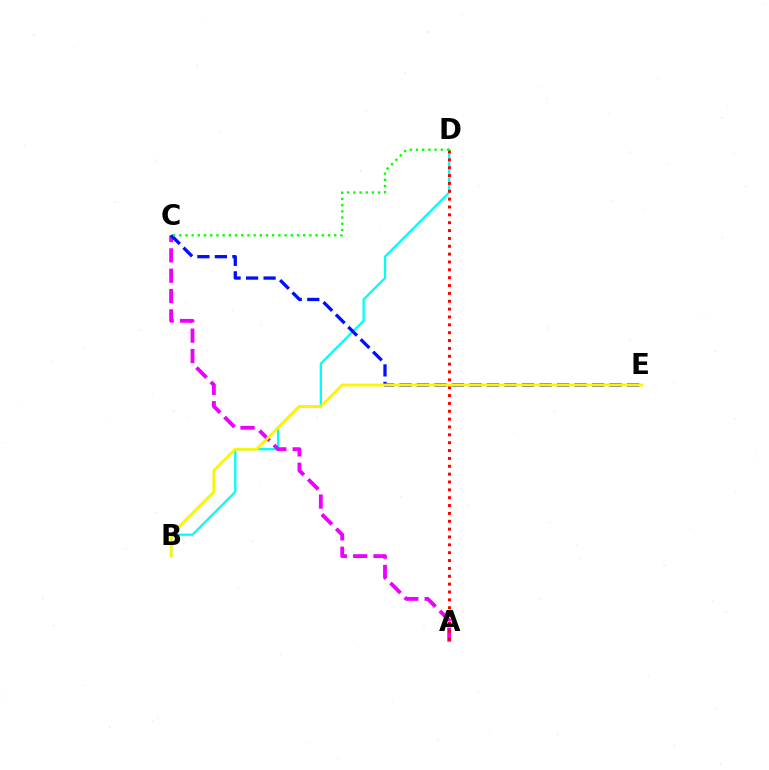{('B', 'D'): [{'color': '#00fff6', 'line_style': 'solid', 'thickness': 1.66}], ('A', 'C'): [{'color': '#ee00ff', 'line_style': 'dashed', 'thickness': 2.76}], ('C', 'E'): [{'color': '#0010ff', 'line_style': 'dashed', 'thickness': 2.38}], ('A', 'D'): [{'color': '#ff0000', 'line_style': 'dotted', 'thickness': 2.13}], ('C', 'D'): [{'color': '#08ff00', 'line_style': 'dotted', 'thickness': 1.68}], ('B', 'E'): [{'color': '#fcf500', 'line_style': 'solid', 'thickness': 2.03}]}